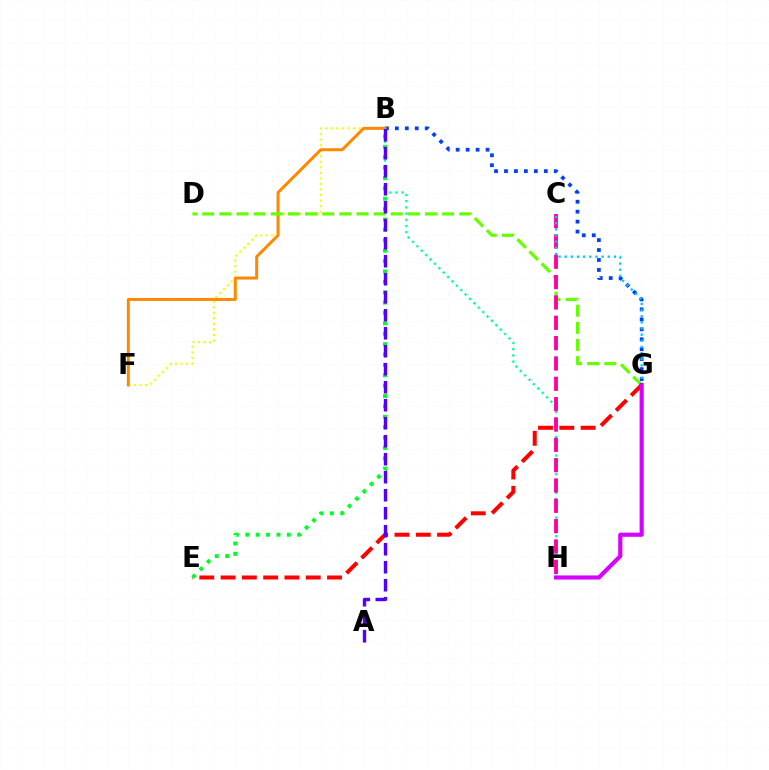{('B', 'F'): [{'color': '#eeff00', 'line_style': 'dotted', 'thickness': 1.51}, {'color': '#ff8800', 'line_style': 'solid', 'thickness': 2.15}], ('B', 'G'): [{'color': '#003fff', 'line_style': 'dotted', 'thickness': 2.71}], ('D', 'G'): [{'color': '#66ff00', 'line_style': 'dashed', 'thickness': 2.33}], ('B', 'H'): [{'color': '#00ffaf', 'line_style': 'dotted', 'thickness': 1.69}], ('E', 'G'): [{'color': '#ff0000', 'line_style': 'dashed', 'thickness': 2.89}], ('C', 'H'): [{'color': '#ff00a0', 'line_style': 'dashed', 'thickness': 2.76}], ('B', 'E'): [{'color': '#00ff27', 'line_style': 'dotted', 'thickness': 2.82}], ('C', 'G'): [{'color': '#00c7ff', 'line_style': 'dotted', 'thickness': 1.67}], ('A', 'B'): [{'color': '#4f00ff', 'line_style': 'dashed', 'thickness': 2.45}], ('G', 'H'): [{'color': '#d600ff', 'line_style': 'solid', 'thickness': 2.99}]}